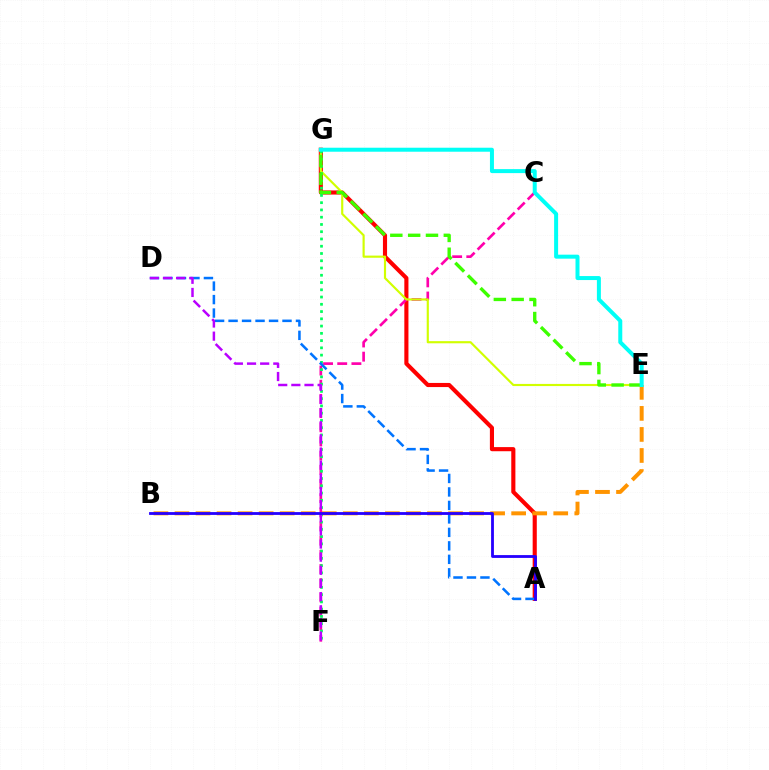{('A', 'G'): [{'color': '#ff0000', 'line_style': 'solid', 'thickness': 2.97}], ('C', 'F'): [{'color': '#ff00ac', 'line_style': 'dashed', 'thickness': 1.93}], ('E', 'G'): [{'color': '#d1ff00', 'line_style': 'solid', 'thickness': 1.55}, {'color': '#3dff00', 'line_style': 'dashed', 'thickness': 2.42}, {'color': '#00fff6', 'line_style': 'solid', 'thickness': 2.88}], ('B', 'E'): [{'color': '#ff9400', 'line_style': 'dashed', 'thickness': 2.86}], ('F', 'G'): [{'color': '#00ff5c', 'line_style': 'dotted', 'thickness': 1.97}], ('A', 'D'): [{'color': '#0074ff', 'line_style': 'dashed', 'thickness': 1.83}], ('D', 'F'): [{'color': '#b900ff', 'line_style': 'dashed', 'thickness': 1.79}], ('A', 'B'): [{'color': '#2500ff', 'line_style': 'solid', 'thickness': 2.03}]}